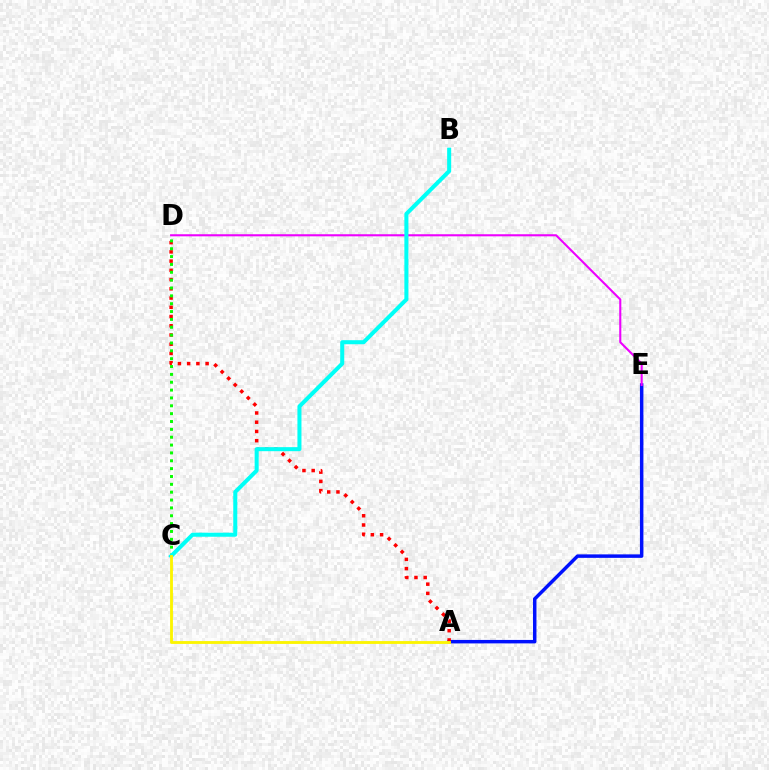{('A', 'E'): [{'color': '#0010ff', 'line_style': 'solid', 'thickness': 2.5}], ('A', 'D'): [{'color': '#ff0000', 'line_style': 'dotted', 'thickness': 2.51}], ('D', 'E'): [{'color': '#ee00ff', 'line_style': 'solid', 'thickness': 1.5}], ('C', 'D'): [{'color': '#08ff00', 'line_style': 'dotted', 'thickness': 2.13}], ('B', 'C'): [{'color': '#00fff6', 'line_style': 'solid', 'thickness': 2.91}], ('A', 'C'): [{'color': '#fcf500', 'line_style': 'solid', 'thickness': 2.04}]}